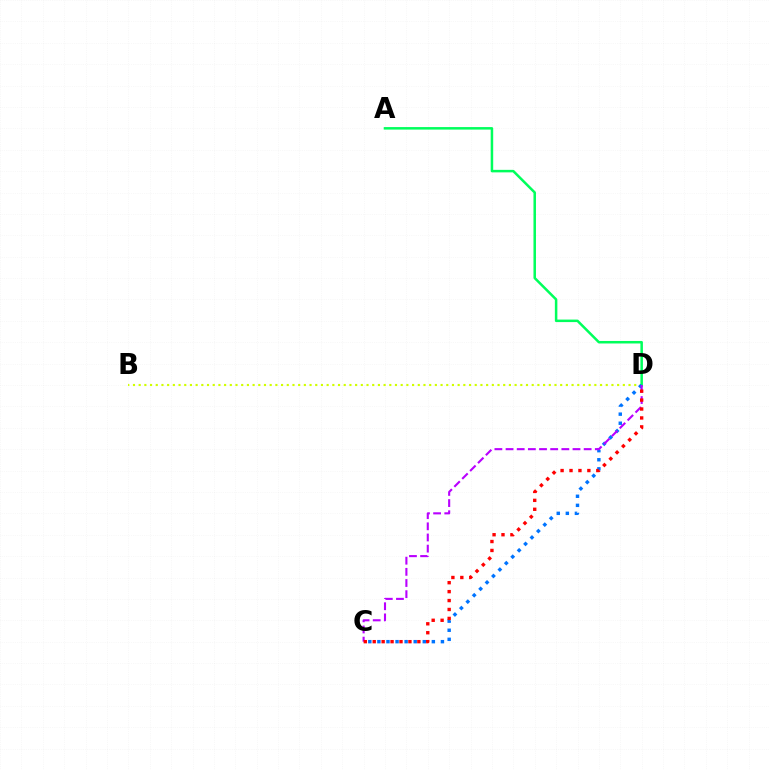{('B', 'D'): [{'color': '#d1ff00', 'line_style': 'dotted', 'thickness': 1.55}], ('A', 'D'): [{'color': '#00ff5c', 'line_style': 'solid', 'thickness': 1.81}], ('C', 'D'): [{'color': '#0074ff', 'line_style': 'dotted', 'thickness': 2.47}, {'color': '#b900ff', 'line_style': 'dashed', 'thickness': 1.52}, {'color': '#ff0000', 'line_style': 'dotted', 'thickness': 2.43}]}